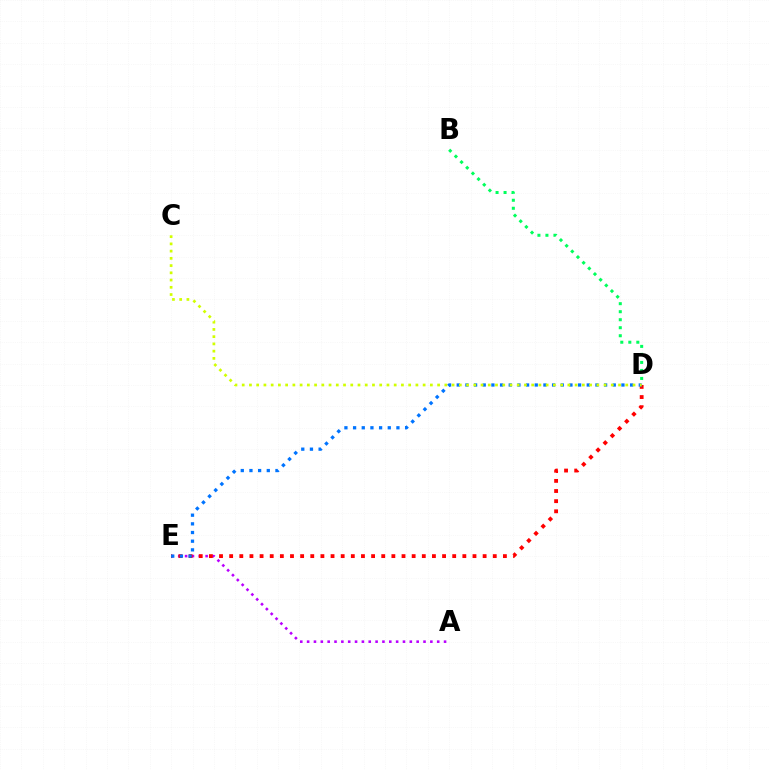{('B', 'D'): [{'color': '#00ff5c', 'line_style': 'dotted', 'thickness': 2.18}], ('A', 'E'): [{'color': '#b900ff', 'line_style': 'dotted', 'thickness': 1.86}], ('D', 'E'): [{'color': '#ff0000', 'line_style': 'dotted', 'thickness': 2.75}, {'color': '#0074ff', 'line_style': 'dotted', 'thickness': 2.36}], ('C', 'D'): [{'color': '#d1ff00', 'line_style': 'dotted', 'thickness': 1.97}]}